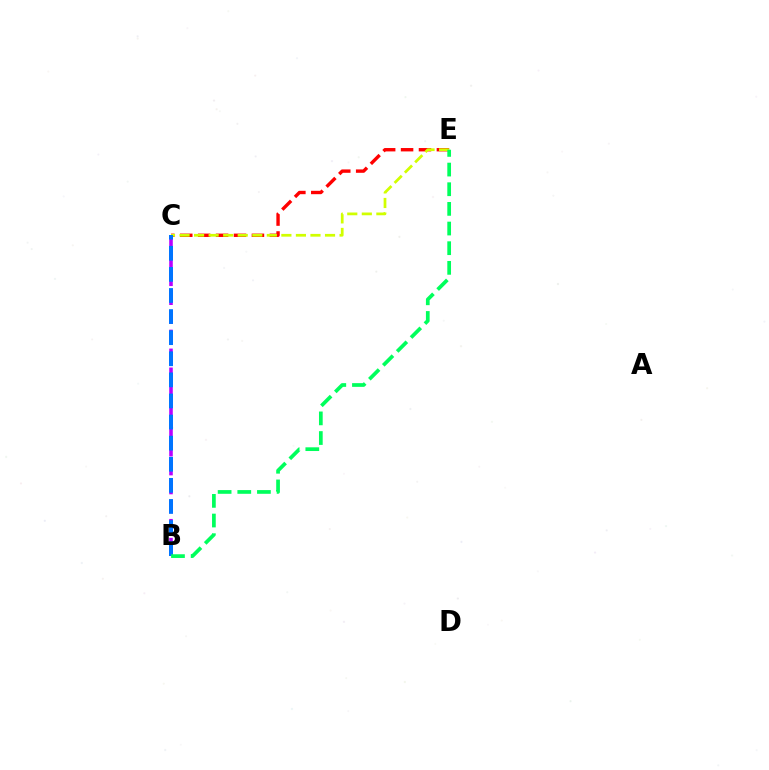{('C', 'E'): [{'color': '#ff0000', 'line_style': 'dashed', 'thickness': 2.43}, {'color': '#d1ff00', 'line_style': 'dashed', 'thickness': 1.98}], ('B', 'C'): [{'color': '#b900ff', 'line_style': 'dashed', 'thickness': 2.57}, {'color': '#0074ff', 'line_style': 'dashed', 'thickness': 2.87}], ('B', 'E'): [{'color': '#00ff5c', 'line_style': 'dashed', 'thickness': 2.67}]}